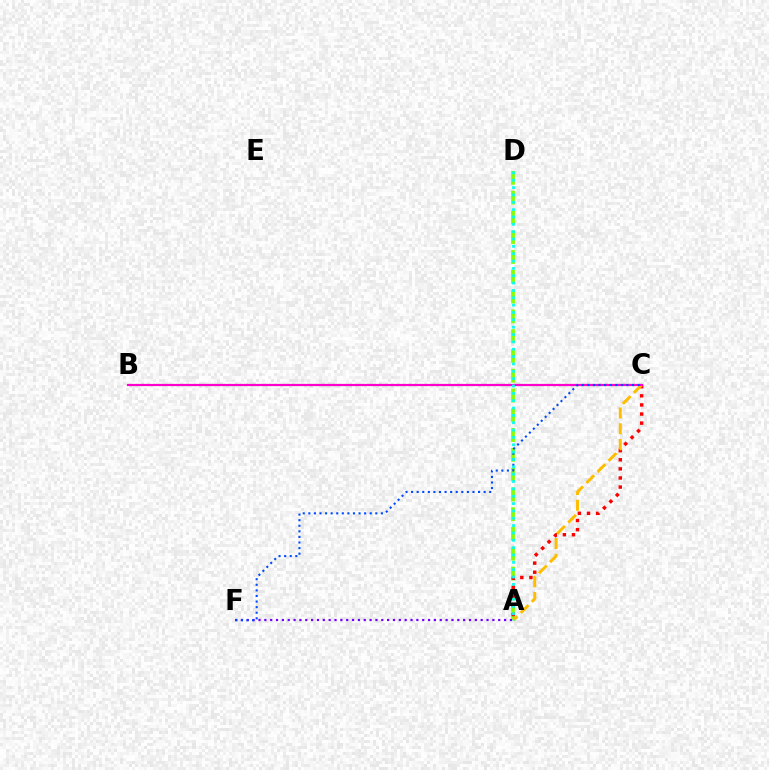{('A', 'D'): [{'color': '#84ff00', 'line_style': 'dashed', 'thickness': 2.69}, {'color': '#00fff6', 'line_style': 'dotted', 'thickness': 2.0}], ('A', 'F'): [{'color': '#7200ff', 'line_style': 'dotted', 'thickness': 1.59}], ('B', 'C'): [{'color': '#00ff39', 'line_style': 'dotted', 'thickness': 1.57}, {'color': '#ff00cf', 'line_style': 'solid', 'thickness': 1.59}], ('A', 'C'): [{'color': '#ff0000', 'line_style': 'dotted', 'thickness': 2.47}, {'color': '#ffbd00', 'line_style': 'dashed', 'thickness': 2.13}], ('C', 'F'): [{'color': '#004bff', 'line_style': 'dotted', 'thickness': 1.52}]}